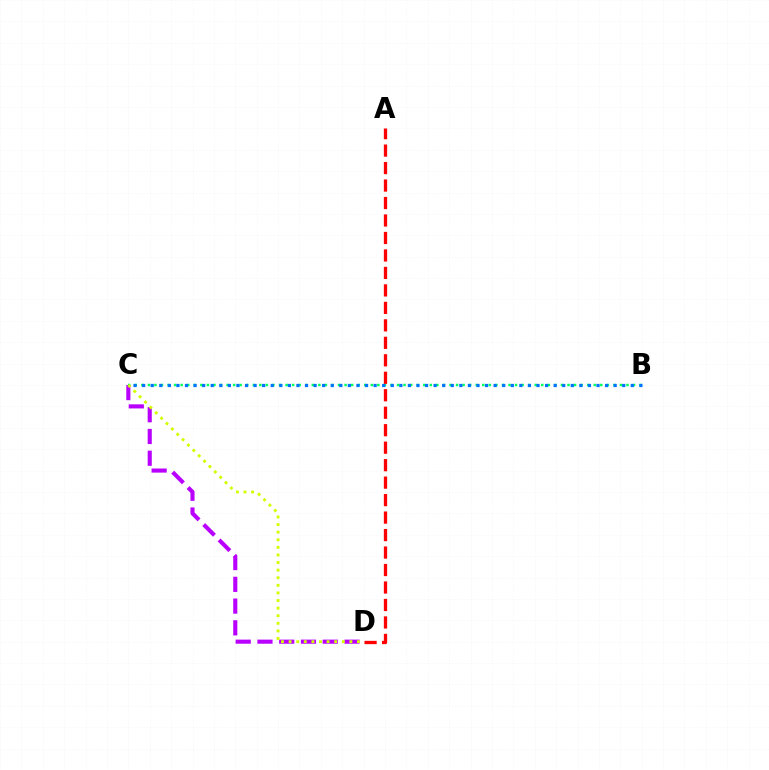{('B', 'C'): [{'color': '#00ff5c', 'line_style': 'dotted', 'thickness': 1.78}, {'color': '#0074ff', 'line_style': 'dotted', 'thickness': 2.33}], ('C', 'D'): [{'color': '#b900ff', 'line_style': 'dashed', 'thickness': 2.96}, {'color': '#d1ff00', 'line_style': 'dotted', 'thickness': 2.06}], ('A', 'D'): [{'color': '#ff0000', 'line_style': 'dashed', 'thickness': 2.37}]}